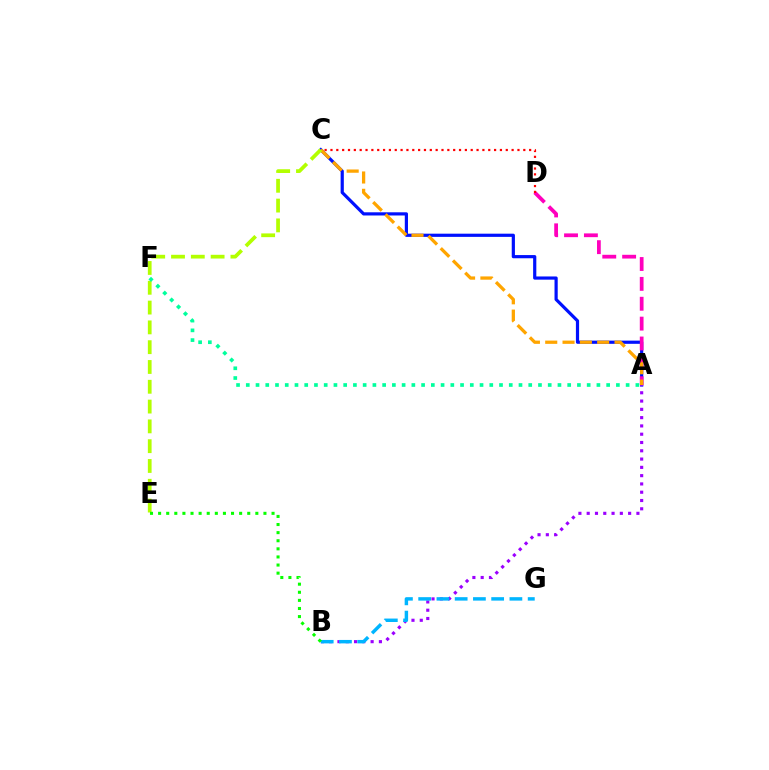{('A', 'C'): [{'color': '#0010ff', 'line_style': 'solid', 'thickness': 2.3}, {'color': '#ffa500', 'line_style': 'dashed', 'thickness': 2.35}], ('A', 'B'): [{'color': '#9b00ff', 'line_style': 'dotted', 'thickness': 2.25}], ('A', 'D'): [{'color': '#ff00bd', 'line_style': 'dashed', 'thickness': 2.7}], ('C', 'E'): [{'color': '#b3ff00', 'line_style': 'dashed', 'thickness': 2.69}], ('C', 'D'): [{'color': '#ff0000', 'line_style': 'dotted', 'thickness': 1.59}], ('B', 'G'): [{'color': '#00b5ff', 'line_style': 'dashed', 'thickness': 2.48}], ('A', 'F'): [{'color': '#00ff9d', 'line_style': 'dotted', 'thickness': 2.65}], ('B', 'E'): [{'color': '#08ff00', 'line_style': 'dotted', 'thickness': 2.2}]}